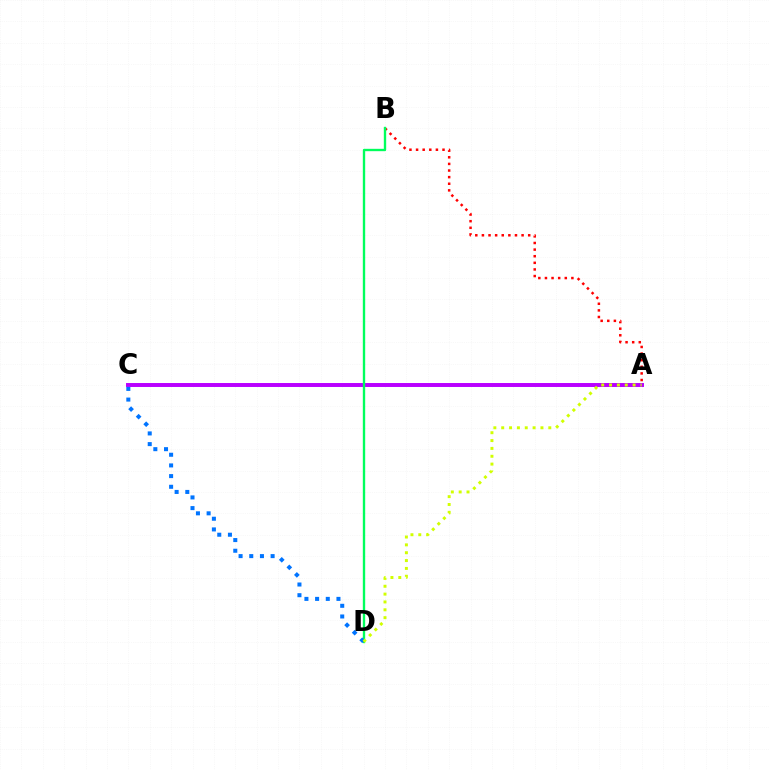{('A', 'B'): [{'color': '#ff0000', 'line_style': 'dotted', 'thickness': 1.8}], ('A', 'C'): [{'color': '#b900ff', 'line_style': 'solid', 'thickness': 2.85}], ('B', 'D'): [{'color': '#00ff5c', 'line_style': 'solid', 'thickness': 1.7}], ('C', 'D'): [{'color': '#0074ff', 'line_style': 'dotted', 'thickness': 2.9}], ('A', 'D'): [{'color': '#d1ff00', 'line_style': 'dotted', 'thickness': 2.13}]}